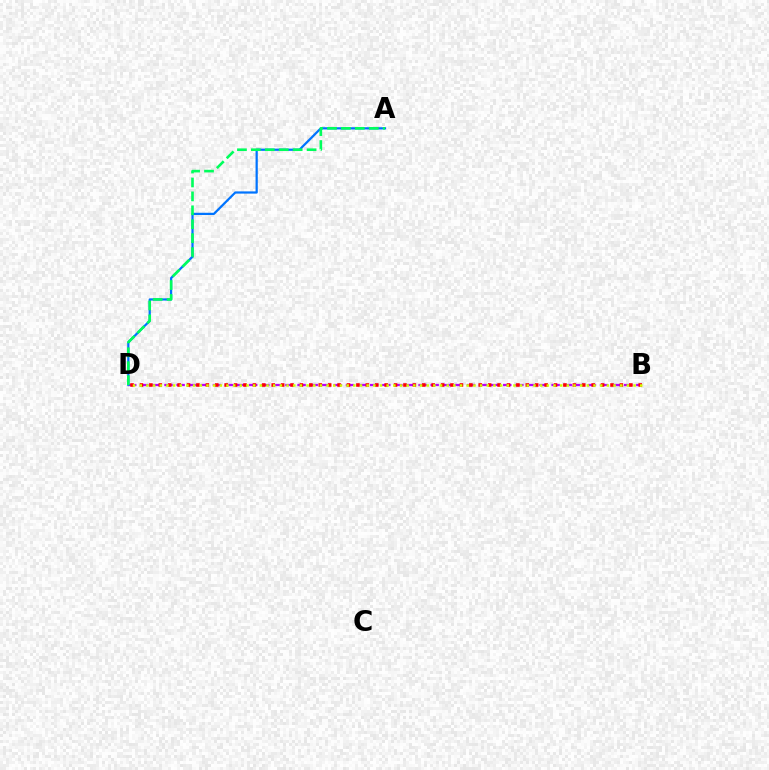{('B', 'D'): [{'color': '#b900ff', 'line_style': 'dashed', 'thickness': 1.64}, {'color': '#ff0000', 'line_style': 'dotted', 'thickness': 2.56}, {'color': '#d1ff00', 'line_style': 'dotted', 'thickness': 1.81}], ('A', 'D'): [{'color': '#0074ff', 'line_style': 'solid', 'thickness': 1.6}, {'color': '#00ff5c', 'line_style': 'dashed', 'thickness': 1.89}]}